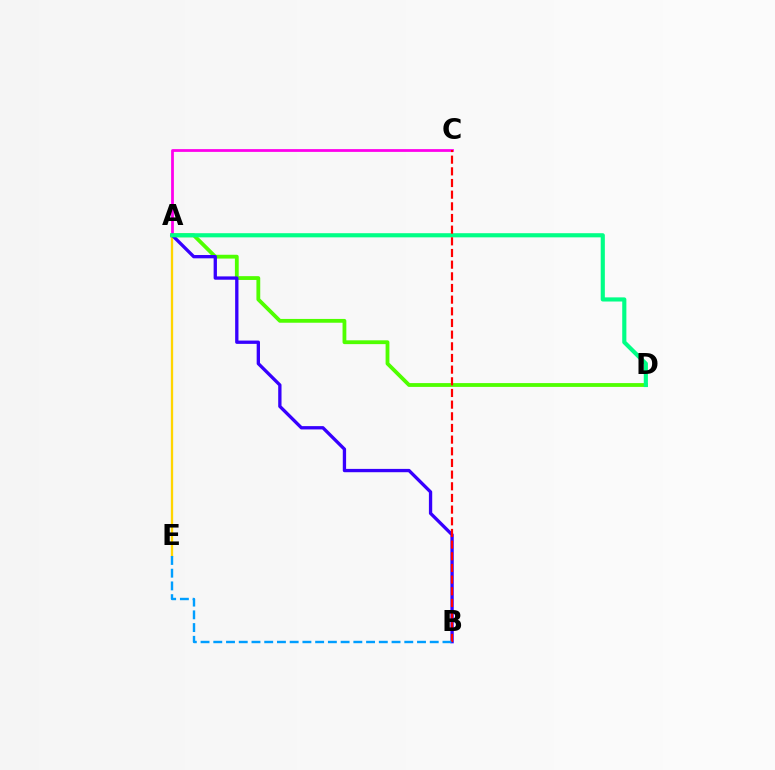{('A', 'E'): [{'color': '#ffd500', 'line_style': 'solid', 'thickness': 1.66}], ('A', 'D'): [{'color': '#4fff00', 'line_style': 'solid', 'thickness': 2.74}, {'color': '#00ff86', 'line_style': 'solid', 'thickness': 2.98}], ('A', 'C'): [{'color': '#ff00ed', 'line_style': 'solid', 'thickness': 2.0}], ('A', 'B'): [{'color': '#3700ff', 'line_style': 'solid', 'thickness': 2.39}], ('B', 'C'): [{'color': '#ff0000', 'line_style': 'dashed', 'thickness': 1.58}], ('B', 'E'): [{'color': '#009eff', 'line_style': 'dashed', 'thickness': 1.73}]}